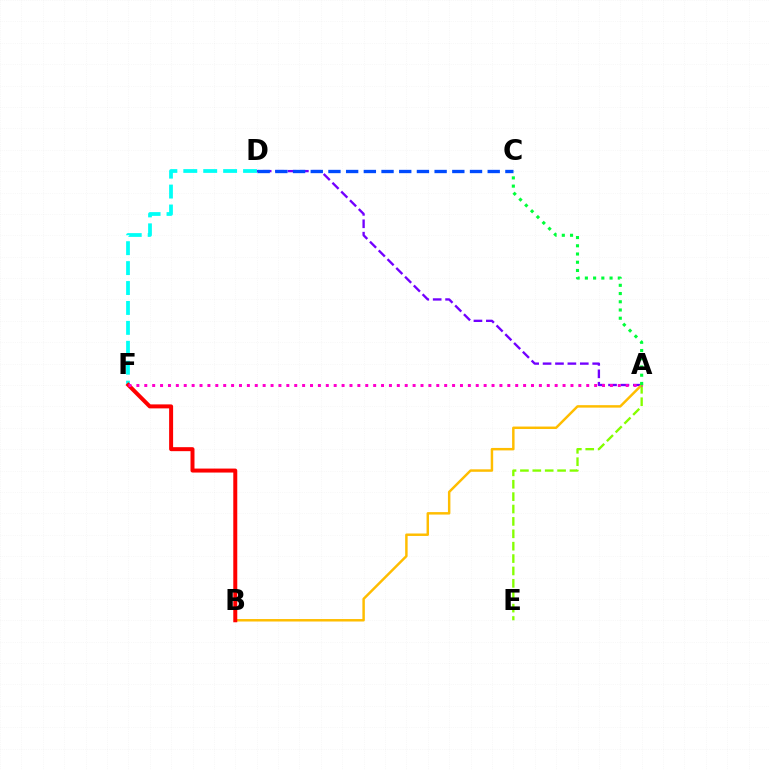{('A', 'D'): [{'color': '#7200ff', 'line_style': 'dashed', 'thickness': 1.69}], ('C', 'D'): [{'color': '#004bff', 'line_style': 'dashed', 'thickness': 2.4}], ('D', 'F'): [{'color': '#00fff6', 'line_style': 'dashed', 'thickness': 2.71}], ('A', 'B'): [{'color': '#ffbd00', 'line_style': 'solid', 'thickness': 1.77}], ('B', 'F'): [{'color': '#ff0000', 'line_style': 'solid', 'thickness': 2.87}], ('A', 'E'): [{'color': '#84ff00', 'line_style': 'dashed', 'thickness': 1.68}], ('A', 'F'): [{'color': '#ff00cf', 'line_style': 'dotted', 'thickness': 2.14}], ('A', 'C'): [{'color': '#00ff39', 'line_style': 'dotted', 'thickness': 2.24}]}